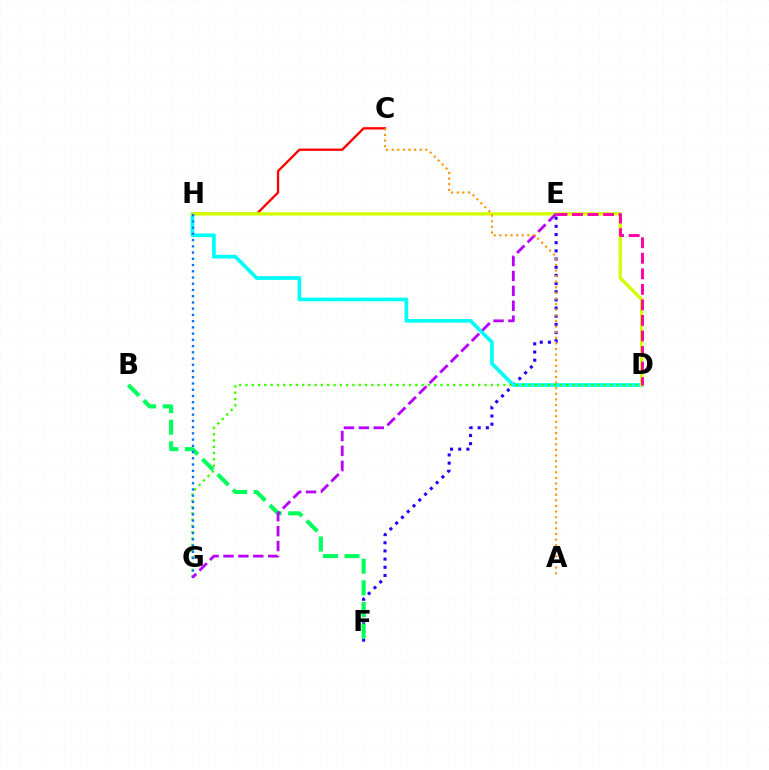{('E', 'F'): [{'color': '#2500ff', 'line_style': 'dotted', 'thickness': 2.22}], ('C', 'H'): [{'color': '#ff0000', 'line_style': 'solid', 'thickness': 1.68}], ('D', 'H'): [{'color': '#00fff6', 'line_style': 'solid', 'thickness': 2.66}, {'color': '#d1ff00', 'line_style': 'solid', 'thickness': 2.38}], ('D', 'G'): [{'color': '#3dff00', 'line_style': 'dotted', 'thickness': 1.71}], ('B', 'F'): [{'color': '#00ff5c', 'line_style': 'dashed', 'thickness': 2.94}], ('G', 'H'): [{'color': '#0074ff', 'line_style': 'dotted', 'thickness': 1.69}], ('E', 'G'): [{'color': '#b900ff', 'line_style': 'dashed', 'thickness': 2.03}], ('D', 'E'): [{'color': '#ff00ac', 'line_style': 'dashed', 'thickness': 2.11}], ('A', 'C'): [{'color': '#ff9400', 'line_style': 'dotted', 'thickness': 1.52}]}